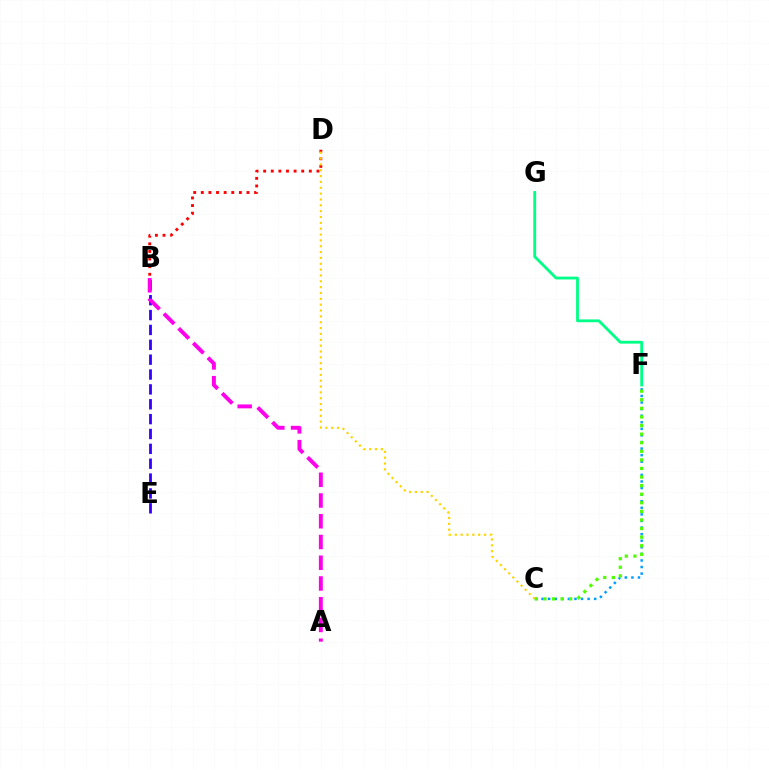{('F', 'G'): [{'color': '#00ff86', 'line_style': 'solid', 'thickness': 2.04}], ('B', 'E'): [{'color': '#3700ff', 'line_style': 'dashed', 'thickness': 2.02}], ('C', 'F'): [{'color': '#009eff', 'line_style': 'dotted', 'thickness': 1.79}, {'color': '#4fff00', 'line_style': 'dotted', 'thickness': 2.33}], ('A', 'B'): [{'color': '#ff00ed', 'line_style': 'dashed', 'thickness': 2.82}], ('B', 'D'): [{'color': '#ff0000', 'line_style': 'dotted', 'thickness': 2.07}], ('C', 'D'): [{'color': '#ffd500', 'line_style': 'dotted', 'thickness': 1.59}]}